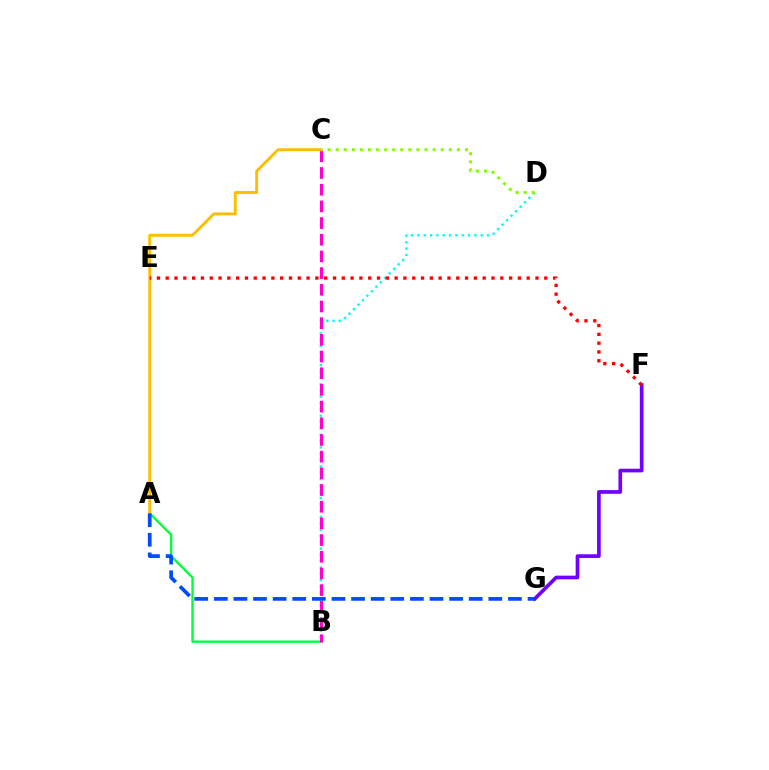{('B', 'D'): [{'color': '#00fff6', 'line_style': 'dotted', 'thickness': 1.72}], ('A', 'B'): [{'color': '#00ff39', 'line_style': 'solid', 'thickness': 1.69}], ('B', 'C'): [{'color': '#ff00cf', 'line_style': 'dashed', 'thickness': 2.27}], ('F', 'G'): [{'color': '#7200ff', 'line_style': 'solid', 'thickness': 2.66}], ('A', 'C'): [{'color': '#ffbd00', 'line_style': 'solid', 'thickness': 2.08}], ('C', 'D'): [{'color': '#84ff00', 'line_style': 'dotted', 'thickness': 2.2}], ('E', 'F'): [{'color': '#ff0000', 'line_style': 'dotted', 'thickness': 2.39}], ('A', 'G'): [{'color': '#004bff', 'line_style': 'dashed', 'thickness': 2.66}]}